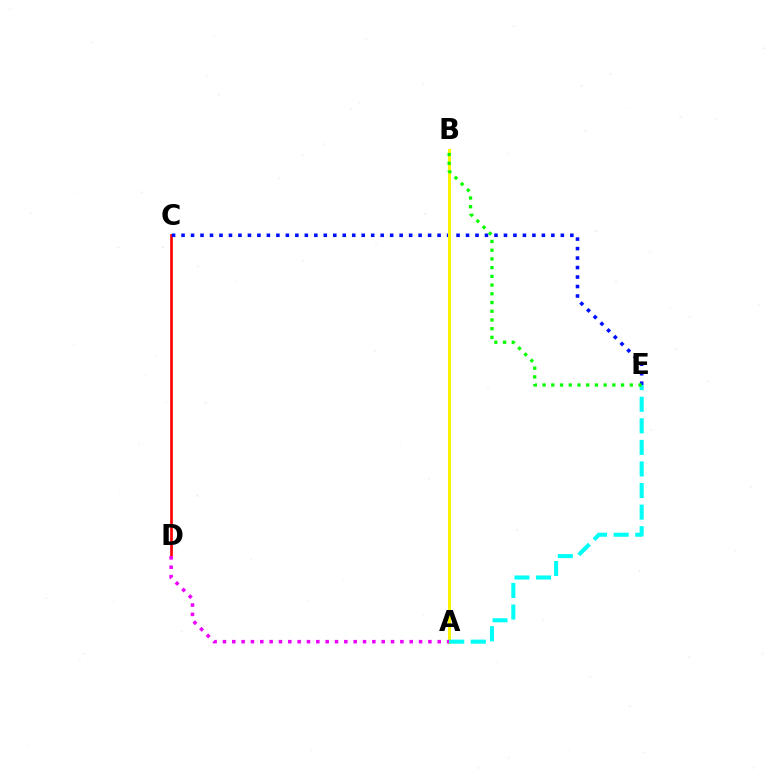{('C', 'D'): [{'color': '#ff0000', 'line_style': 'solid', 'thickness': 1.92}], ('C', 'E'): [{'color': '#0010ff', 'line_style': 'dotted', 'thickness': 2.58}], ('A', 'B'): [{'color': '#fcf500', 'line_style': 'solid', 'thickness': 2.17}], ('A', 'D'): [{'color': '#ee00ff', 'line_style': 'dotted', 'thickness': 2.54}], ('A', 'E'): [{'color': '#00fff6', 'line_style': 'dashed', 'thickness': 2.93}], ('B', 'E'): [{'color': '#08ff00', 'line_style': 'dotted', 'thickness': 2.37}]}